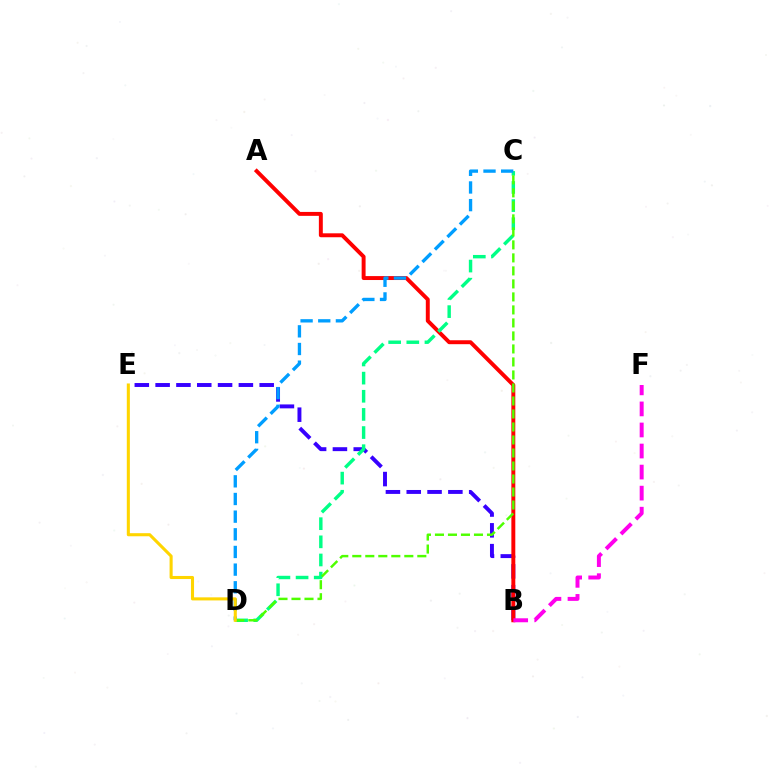{('B', 'E'): [{'color': '#3700ff', 'line_style': 'dashed', 'thickness': 2.83}], ('A', 'B'): [{'color': '#ff0000', 'line_style': 'solid', 'thickness': 2.83}], ('C', 'D'): [{'color': '#00ff86', 'line_style': 'dashed', 'thickness': 2.46}, {'color': '#4fff00', 'line_style': 'dashed', 'thickness': 1.77}, {'color': '#009eff', 'line_style': 'dashed', 'thickness': 2.4}], ('B', 'F'): [{'color': '#ff00ed', 'line_style': 'dashed', 'thickness': 2.86}], ('D', 'E'): [{'color': '#ffd500', 'line_style': 'solid', 'thickness': 2.21}]}